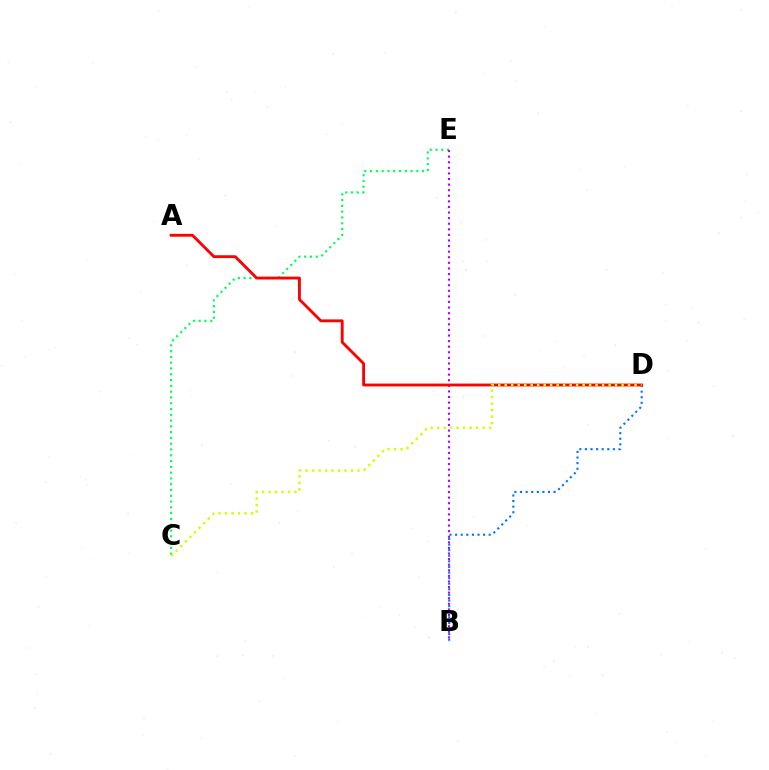{('B', 'D'): [{'color': '#0074ff', 'line_style': 'dotted', 'thickness': 1.52}], ('C', 'E'): [{'color': '#00ff5c', 'line_style': 'dotted', 'thickness': 1.57}], ('B', 'E'): [{'color': '#b900ff', 'line_style': 'dotted', 'thickness': 1.52}], ('A', 'D'): [{'color': '#ff0000', 'line_style': 'solid', 'thickness': 2.06}], ('C', 'D'): [{'color': '#d1ff00', 'line_style': 'dotted', 'thickness': 1.76}]}